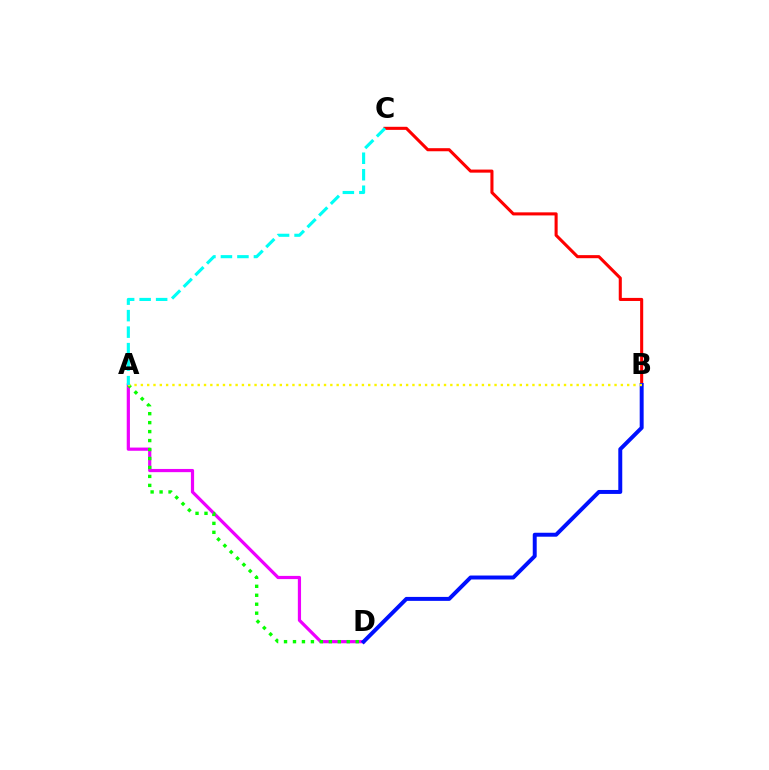{('B', 'C'): [{'color': '#ff0000', 'line_style': 'solid', 'thickness': 2.21}], ('A', 'D'): [{'color': '#ee00ff', 'line_style': 'solid', 'thickness': 2.31}, {'color': '#08ff00', 'line_style': 'dotted', 'thickness': 2.43}], ('B', 'D'): [{'color': '#0010ff', 'line_style': 'solid', 'thickness': 2.85}], ('A', 'B'): [{'color': '#fcf500', 'line_style': 'dotted', 'thickness': 1.72}], ('A', 'C'): [{'color': '#00fff6', 'line_style': 'dashed', 'thickness': 2.24}]}